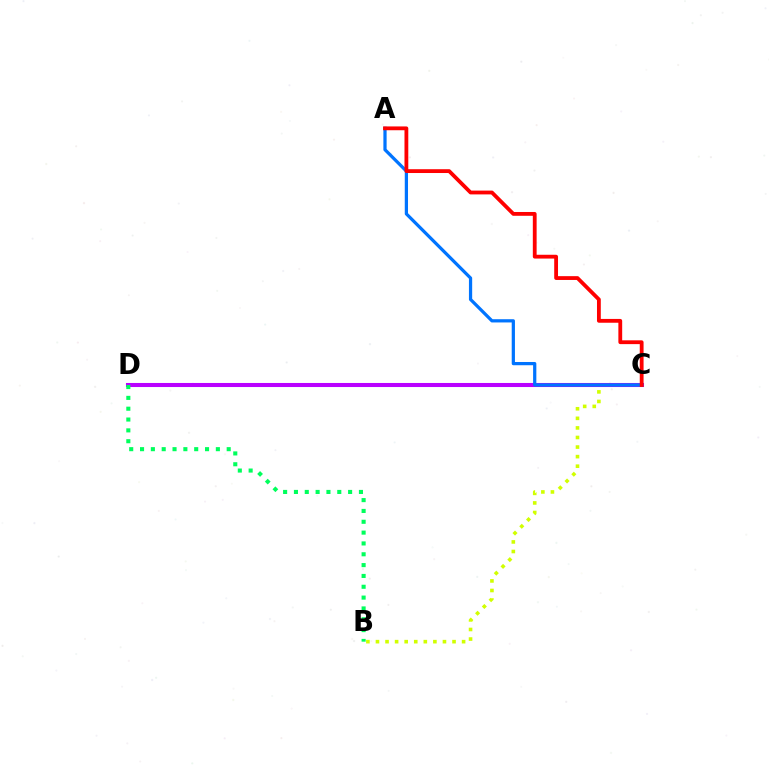{('B', 'C'): [{'color': '#d1ff00', 'line_style': 'dotted', 'thickness': 2.6}], ('C', 'D'): [{'color': '#b900ff', 'line_style': 'solid', 'thickness': 2.92}], ('B', 'D'): [{'color': '#00ff5c', 'line_style': 'dotted', 'thickness': 2.94}], ('A', 'C'): [{'color': '#0074ff', 'line_style': 'solid', 'thickness': 2.33}, {'color': '#ff0000', 'line_style': 'solid', 'thickness': 2.74}]}